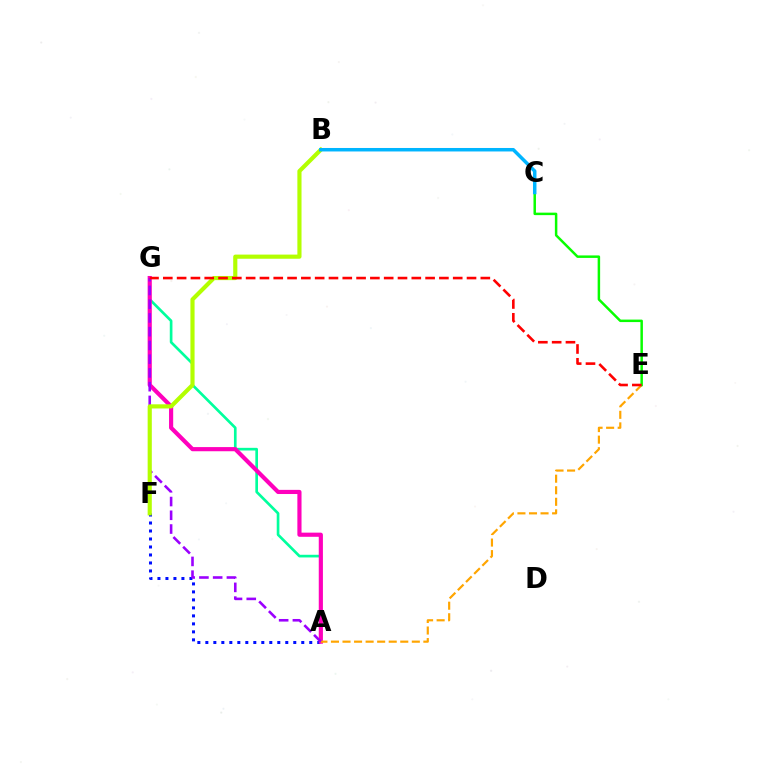{('A', 'F'): [{'color': '#0010ff', 'line_style': 'dotted', 'thickness': 2.17}], ('A', 'G'): [{'color': '#00ff9d', 'line_style': 'solid', 'thickness': 1.92}, {'color': '#ff00bd', 'line_style': 'solid', 'thickness': 2.99}, {'color': '#9b00ff', 'line_style': 'dashed', 'thickness': 1.87}], ('A', 'E'): [{'color': '#ffa500', 'line_style': 'dashed', 'thickness': 1.57}], ('C', 'E'): [{'color': '#08ff00', 'line_style': 'solid', 'thickness': 1.79}], ('B', 'F'): [{'color': '#b3ff00', 'line_style': 'solid', 'thickness': 2.99}], ('B', 'C'): [{'color': '#00b5ff', 'line_style': 'solid', 'thickness': 2.51}], ('E', 'G'): [{'color': '#ff0000', 'line_style': 'dashed', 'thickness': 1.88}]}